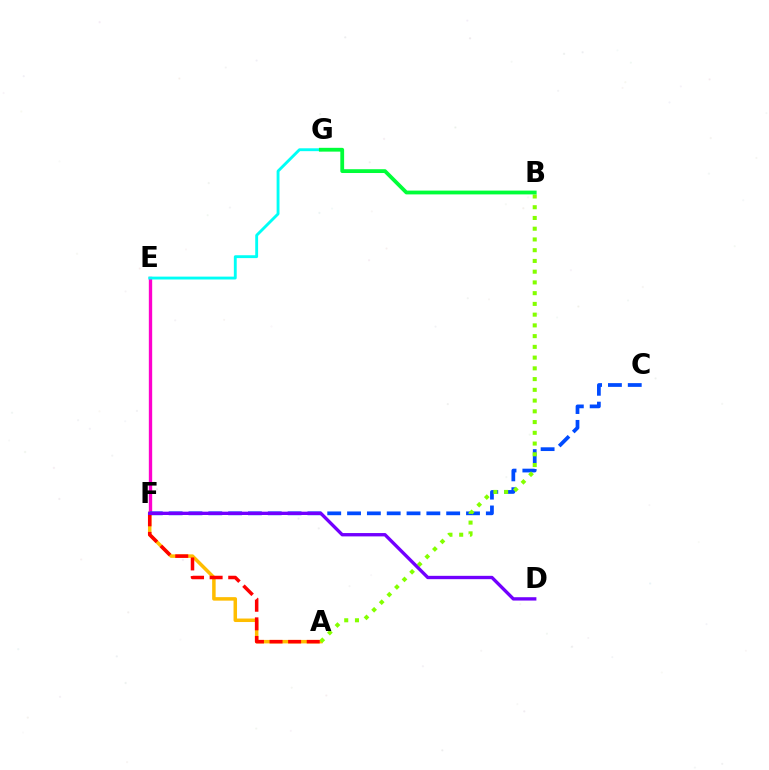{('E', 'F'): [{'color': '#ff00cf', 'line_style': 'solid', 'thickness': 2.41}], ('A', 'F'): [{'color': '#ffbd00', 'line_style': 'solid', 'thickness': 2.52}, {'color': '#ff0000', 'line_style': 'dashed', 'thickness': 2.53}], ('C', 'F'): [{'color': '#004bff', 'line_style': 'dashed', 'thickness': 2.69}], ('A', 'B'): [{'color': '#84ff00', 'line_style': 'dotted', 'thickness': 2.92}], ('E', 'G'): [{'color': '#00fff6', 'line_style': 'solid', 'thickness': 2.06}], ('D', 'F'): [{'color': '#7200ff', 'line_style': 'solid', 'thickness': 2.41}], ('B', 'G'): [{'color': '#00ff39', 'line_style': 'solid', 'thickness': 2.74}]}